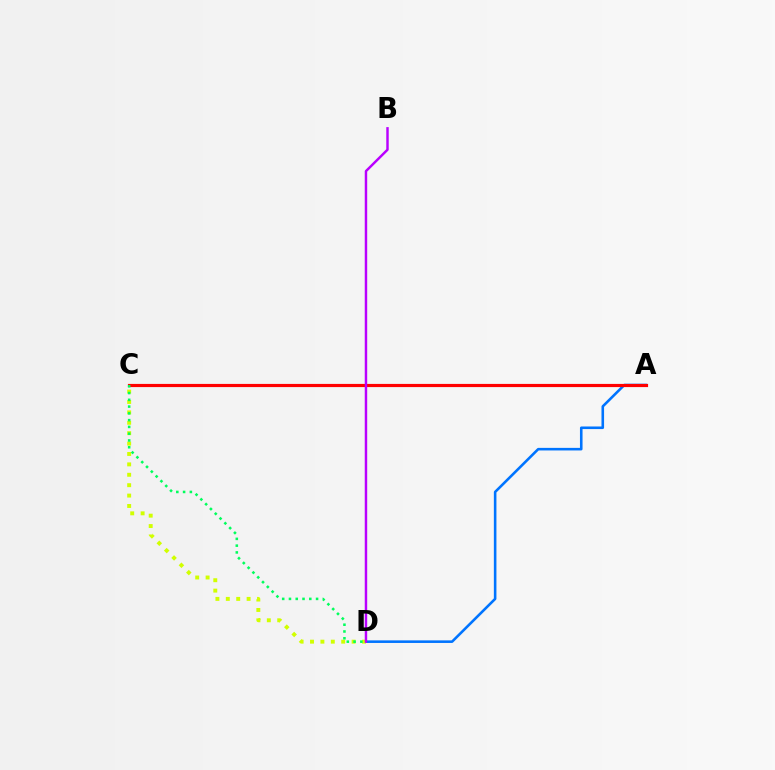{('A', 'D'): [{'color': '#0074ff', 'line_style': 'solid', 'thickness': 1.86}], ('C', 'D'): [{'color': '#d1ff00', 'line_style': 'dotted', 'thickness': 2.83}, {'color': '#00ff5c', 'line_style': 'dotted', 'thickness': 1.84}], ('A', 'C'): [{'color': '#ff0000', 'line_style': 'solid', 'thickness': 2.28}], ('B', 'D'): [{'color': '#b900ff', 'line_style': 'solid', 'thickness': 1.76}]}